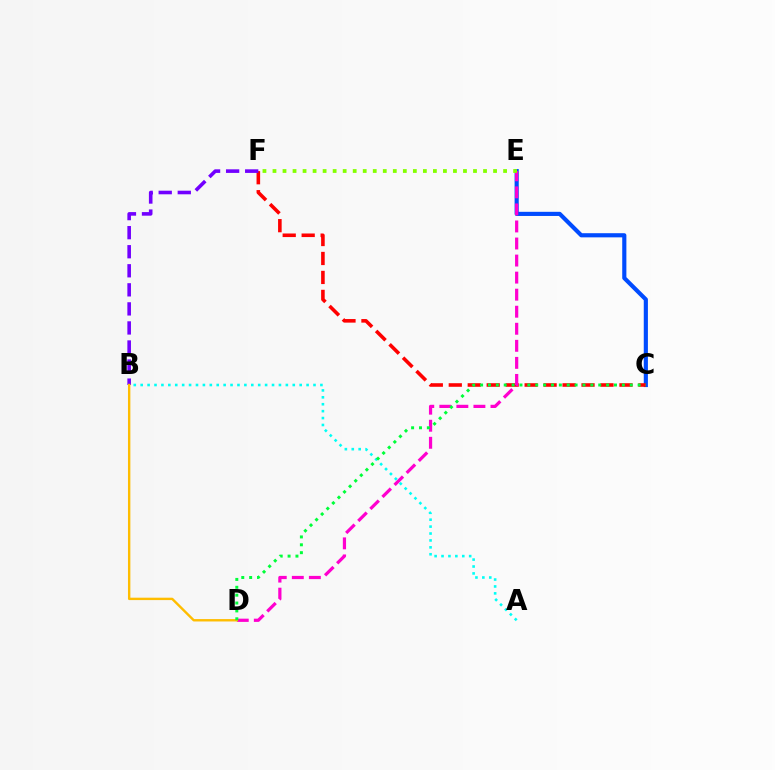{('C', 'E'): [{'color': '#004bff', 'line_style': 'solid', 'thickness': 2.99}], ('C', 'F'): [{'color': '#ff0000', 'line_style': 'dashed', 'thickness': 2.58}], ('B', 'F'): [{'color': '#7200ff', 'line_style': 'dashed', 'thickness': 2.59}], ('D', 'E'): [{'color': '#ff00cf', 'line_style': 'dashed', 'thickness': 2.32}], ('B', 'D'): [{'color': '#ffbd00', 'line_style': 'solid', 'thickness': 1.72}], ('A', 'B'): [{'color': '#00fff6', 'line_style': 'dotted', 'thickness': 1.88}], ('C', 'D'): [{'color': '#00ff39', 'line_style': 'dotted', 'thickness': 2.14}], ('E', 'F'): [{'color': '#84ff00', 'line_style': 'dotted', 'thickness': 2.72}]}